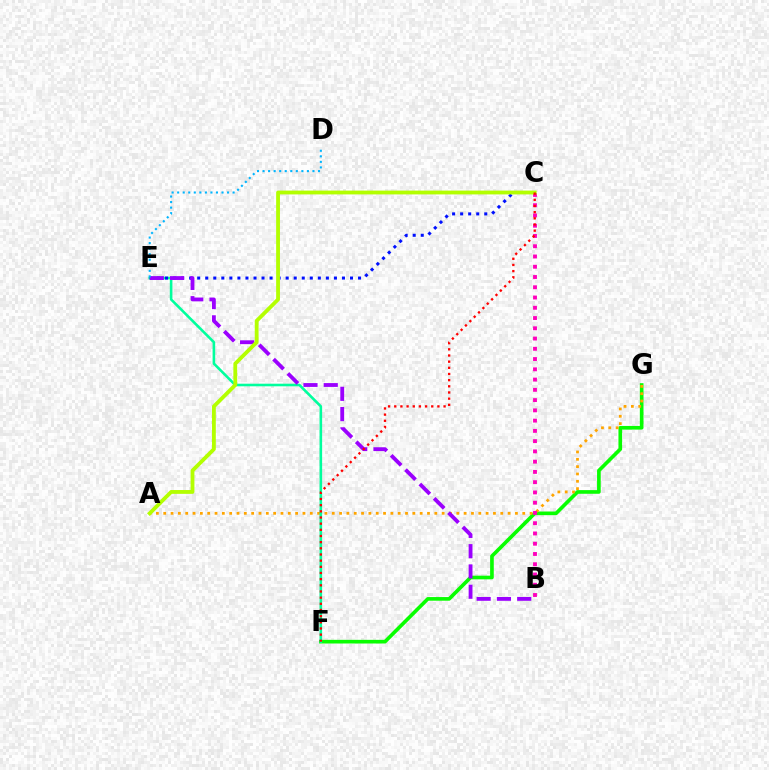{('F', 'G'): [{'color': '#08ff00', 'line_style': 'solid', 'thickness': 2.63}], ('A', 'G'): [{'color': '#ffa500', 'line_style': 'dotted', 'thickness': 1.99}], ('E', 'F'): [{'color': '#00ff9d', 'line_style': 'solid', 'thickness': 1.87}], ('C', 'E'): [{'color': '#0010ff', 'line_style': 'dotted', 'thickness': 2.19}], ('B', 'E'): [{'color': '#9b00ff', 'line_style': 'dashed', 'thickness': 2.75}], ('B', 'C'): [{'color': '#ff00bd', 'line_style': 'dotted', 'thickness': 2.79}], ('D', 'E'): [{'color': '#00b5ff', 'line_style': 'dotted', 'thickness': 1.51}], ('A', 'C'): [{'color': '#b3ff00', 'line_style': 'solid', 'thickness': 2.75}], ('C', 'F'): [{'color': '#ff0000', 'line_style': 'dotted', 'thickness': 1.67}]}